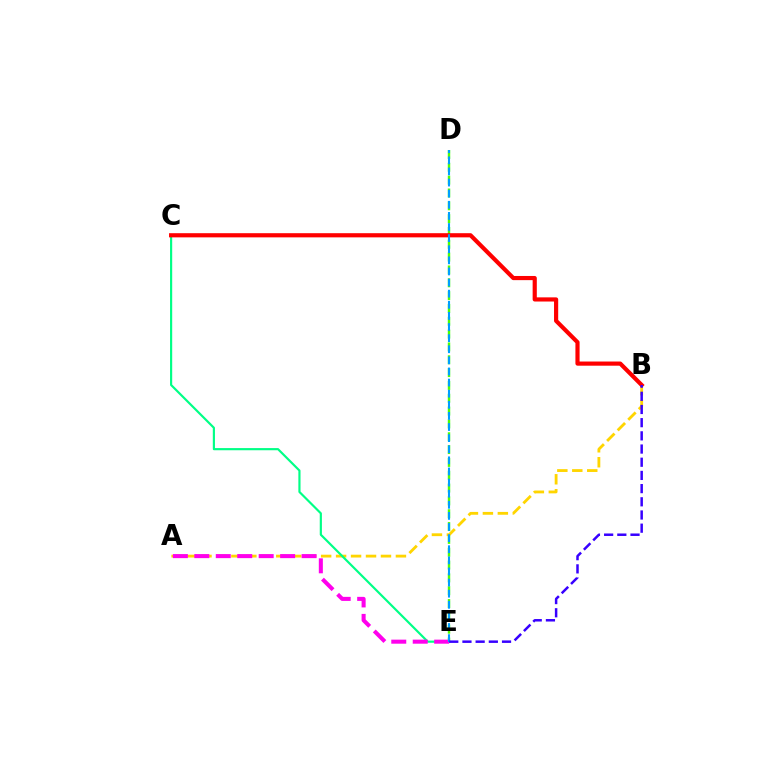{('D', 'E'): [{'color': '#4fff00', 'line_style': 'dashed', 'thickness': 1.74}, {'color': '#009eff', 'line_style': 'dashed', 'thickness': 1.51}], ('A', 'B'): [{'color': '#ffd500', 'line_style': 'dashed', 'thickness': 2.03}], ('C', 'E'): [{'color': '#00ff86', 'line_style': 'solid', 'thickness': 1.56}], ('A', 'E'): [{'color': '#ff00ed', 'line_style': 'dashed', 'thickness': 2.91}], ('B', 'C'): [{'color': '#ff0000', 'line_style': 'solid', 'thickness': 3.0}], ('B', 'E'): [{'color': '#3700ff', 'line_style': 'dashed', 'thickness': 1.79}]}